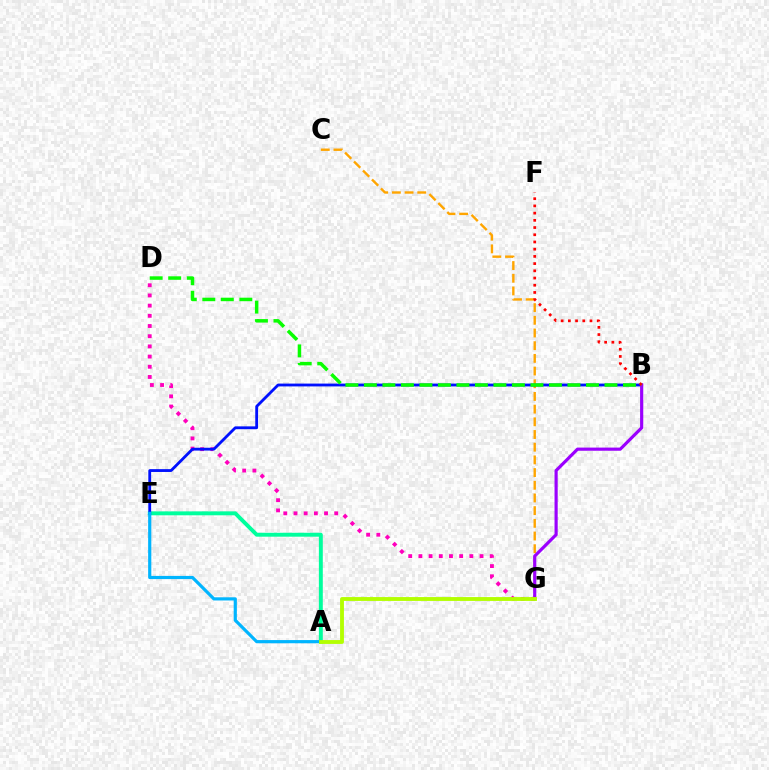{('D', 'G'): [{'color': '#ff00bd', 'line_style': 'dotted', 'thickness': 2.77}], ('A', 'E'): [{'color': '#00ff9d', 'line_style': 'solid', 'thickness': 2.82}, {'color': '#00b5ff', 'line_style': 'solid', 'thickness': 2.29}], ('C', 'G'): [{'color': '#ffa500', 'line_style': 'dashed', 'thickness': 1.72}], ('B', 'E'): [{'color': '#0010ff', 'line_style': 'solid', 'thickness': 2.03}], ('B', 'G'): [{'color': '#9b00ff', 'line_style': 'solid', 'thickness': 2.28}], ('B', 'F'): [{'color': '#ff0000', 'line_style': 'dotted', 'thickness': 1.96}], ('B', 'D'): [{'color': '#08ff00', 'line_style': 'dashed', 'thickness': 2.51}], ('A', 'G'): [{'color': '#b3ff00', 'line_style': 'solid', 'thickness': 2.77}]}